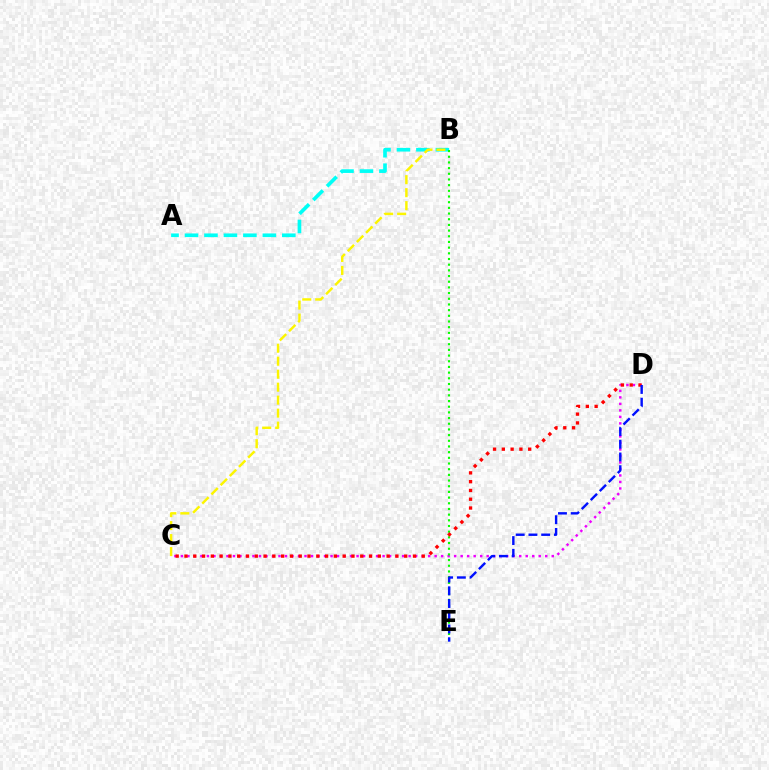{('C', 'D'): [{'color': '#ee00ff', 'line_style': 'dotted', 'thickness': 1.77}, {'color': '#ff0000', 'line_style': 'dotted', 'thickness': 2.39}], ('A', 'B'): [{'color': '#00fff6', 'line_style': 'dashed', 'thickness': 2.64}], ('B', 'E'): [{'color': '#08ff00', 'line_style': 'dotted', 'thickness': 1.54}], ('B', 'C'): [{'color': '#fcf500', 'line_style': 'dashed', 'thickness': 1.76}], ('D', 'E'): [{'color': '#0010ff', 'line_style': 'dashed', 'thickness': 1.73}]}